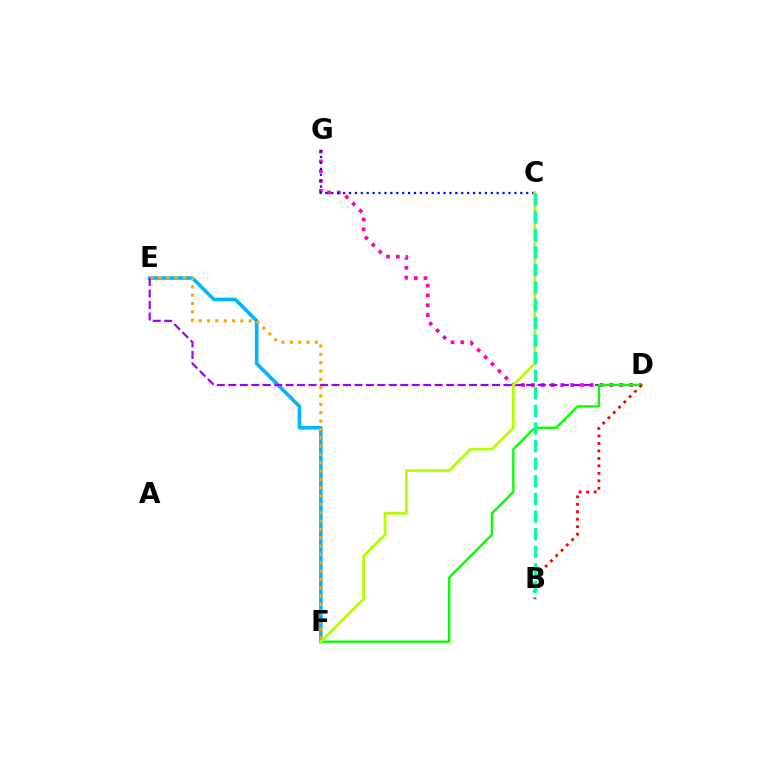{('D', 'G'): [{'color': '#ff00bd', 'line_style': 'dotted', 'thickness': 2.67}], ('C', 'G'): [{'color': '#0010ff', 'line_style': 'dotted', 'thickness': 1.6}], ('E', 'F'): [{'color': '#00b5ff', 'line_style': 'solid', 'thickness': 2.58}, {'color': '#ffa500', 'line_style': 'dotted', 'thickness': 2.26}], ('D', 'E'): [{'color': '#9b00ff', 'line_style': 'dashed', 'thickness': 1.56}], ('D', 'F'): [{'color': '#08ff00', 'line_style': 'solid', 'thickness': 1.71}], ('B', 'D'): [{'color': '#ff0000', 'line_style': 'dotted', 'thickness': 2.03}], ('C', 'F'): [{'color': '#b3ff00', 'line_style': 'solid', 'thickness': 1.96}], ('B', 'C'): [{'color': '#00ff9d', 'line_style': 'dashed', 'thickness': 2.39}]}